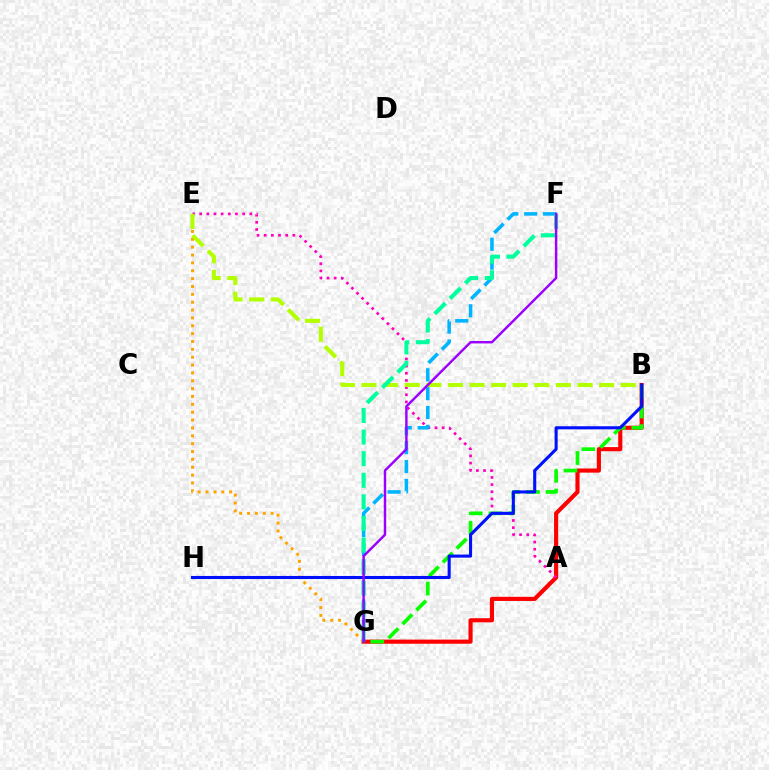{('B', 'G'): [{'color': '#ff0000', 'line_style': 'solid', 'thickness': 2.98}, {'color': '#08ff00', 'line_style': 'dashed', 'thickness': 2.67}], ('E', 'G'): [{'color': '#ffa500', 'line_style': 'dotted', 'thickness': 2.14}], ('A', 'E'): [{'color': '#ff00bd', 'line_style': 'dotted', 'thickness': 1.95}], ('B', 'H'): [{'color': '#0010ff', 'line_style': 'solid', 'thickness': 2.22}], ('F', 'G'): [{'color': '#00b5ff', 'line_style': 'dashed', 'thickness': 2.56}, {'color': '#00ff9d', 'line_style': 'dashed', 'thickness': 2.93}, {'color': '#9b00ff', 'line_style': 'solid', 'thickness': 1.75}], ('B', 'E'): [{'color': '#b3ff00', 'line_style': 'dashed', 'thickness': 2.93}]}